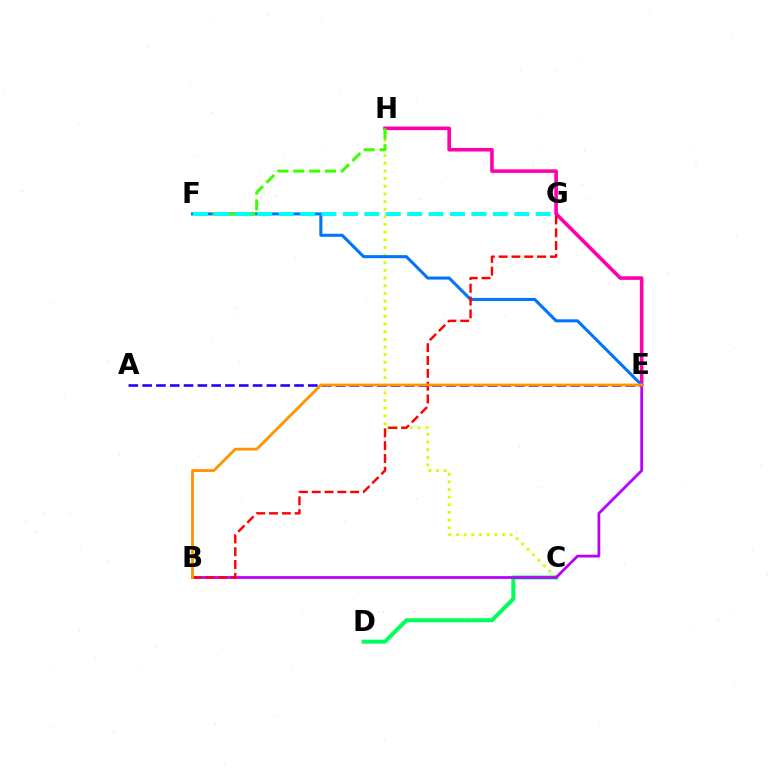{('E', 'H'): [{'color': '#ff00ac', 'line_style': 'solid', 'thickness': 2.59}], ('C', 'H'): [{'color': '#d1ff00', 'line_style': 'dotted', 'thickness': 2.08}], ('A', 'E'): [{'color': '#2500ff', 'line_style': 'dashed', 'thickness': 1.88}], ('E', 'F'): [{'color': '#0074ff', 'line_style': 'solid', 'thickness': 2.2}], ('C', 'D'): [{'color': '#00ff5c', 'line_style': 'solid', 'thickness': 2.88}], ('F', 'H'): [{'color': '#3dff00', 'line_style': 'dashed', 'thickness': 2.15}], ('B', 'E'): [{'color': '#b900ff', 'line_style': 'solid', 'thickness': 1.98}, {'color': '#ff9400', 'line_style': 'solid', 'thickness': 2.03}], ('B', 'G'): [{'color': '#ff0000', 'line_style': 'dashed', 'thickness': 1.74}], ('F', 'G'): [{'color': '#00fff6', 'line_style': 'dashed', 'thickness': 2.91}]}